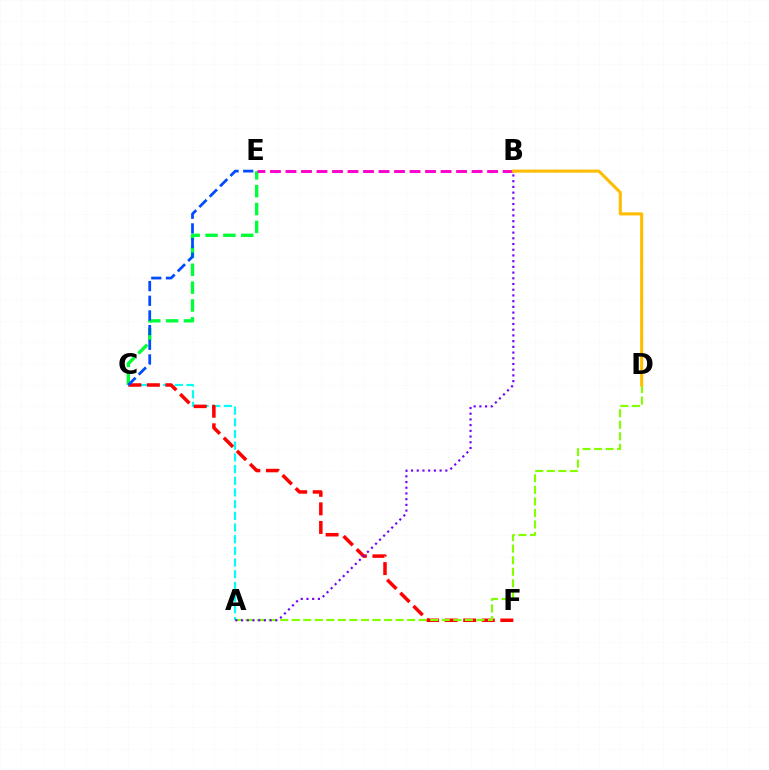{('C', 'E'): [{'color': '#00ff39', 'line_style': 'dashed', 'thickness': 2.42}, {'color': '#004bff', 'line_style': 'dashed', 'thickness': 1.99}], ('A', 'C'): [{'color': '#00fff6', 'line_style': 'dashed', 'thickness': 1.59}], ('C', 'F'): [{'color': '#ff0000', 'line_style': 'dashed', 'thickness': 2.52}], ('B', 'E'): [{'color': '#ff00cf', 'line_style': 'dashed', 'thickness': 2.11}], ('A', 'D'): [{'color': '#84ff00', 'line_style': 'dashed', 'thickness': 1.57}], ('B', 'D'): [{'color': '#ffbd00', 'line_style': 'solid', 'thickness': 2.22}], ('A', 'B'): [{'color': '#7200ff', 'line_style': 'dotted', 'thickness': 1.55}]}